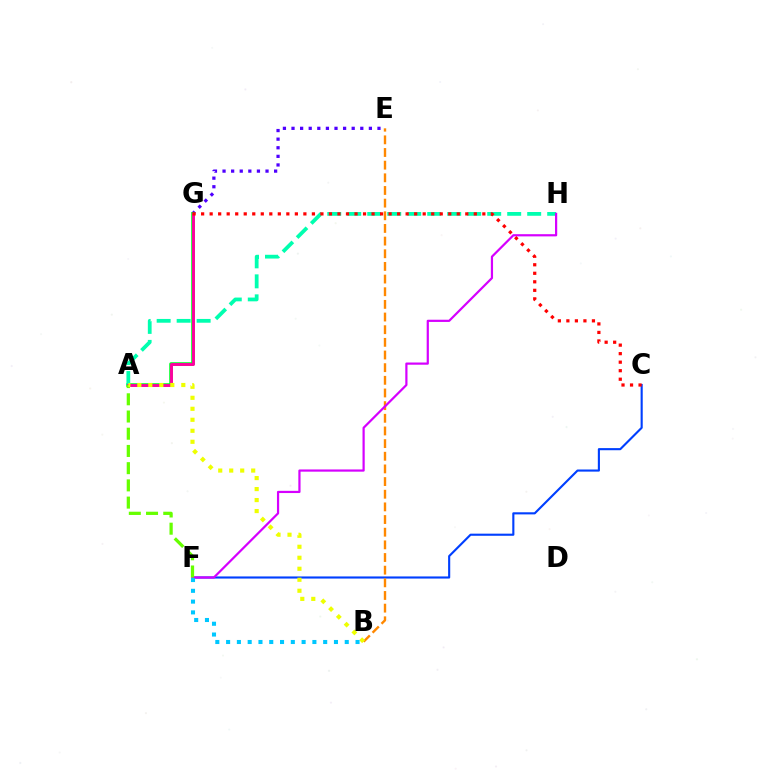{('E', 'G'): [{'color': '#4f00ff', 'line_style': 'dotted', 'thickness': 2.34}], ('A', 'G'): [{'color': '#00ff27', 'line_style': 'solid', 'thickness': 2.58}, {'color': '#ff00a0', 'line_style': 'solid', 'thickness': 2.08}], ('A', 'H'): [{'color': '#00ffaf', 'line_style': 'dashed', 'thickness': 2.72}], ('C', 'F'): [{'color': '#003fff', 'line_style': 'solid', 'thickness': 1.53}], ('B', 'E'): [{'color': '#ff8800', 'line_style': 'dashed', 'thickness': 1.72}], ('F', 'H'): [{'color': '#d600ff', 'line_style': 'solid', 'thickness': 1.59}], ('A', 'F'): [{'color': '#66ff00', 'line_style': 'dashed', 'thickness': 2.34}], ('A', 'B'): [{'color': '#eeff00', 'line_style': 'dotted', 'thickness': 2.99}], ('C', 'G'): [{'color': '#ff0000', 'line_style': 'dotted', 'thickness': 2.32}], ('B', 'F'): [{'color': '#00c7ff', 'line_style': 'dotted', 'thickness': 2.93}]}